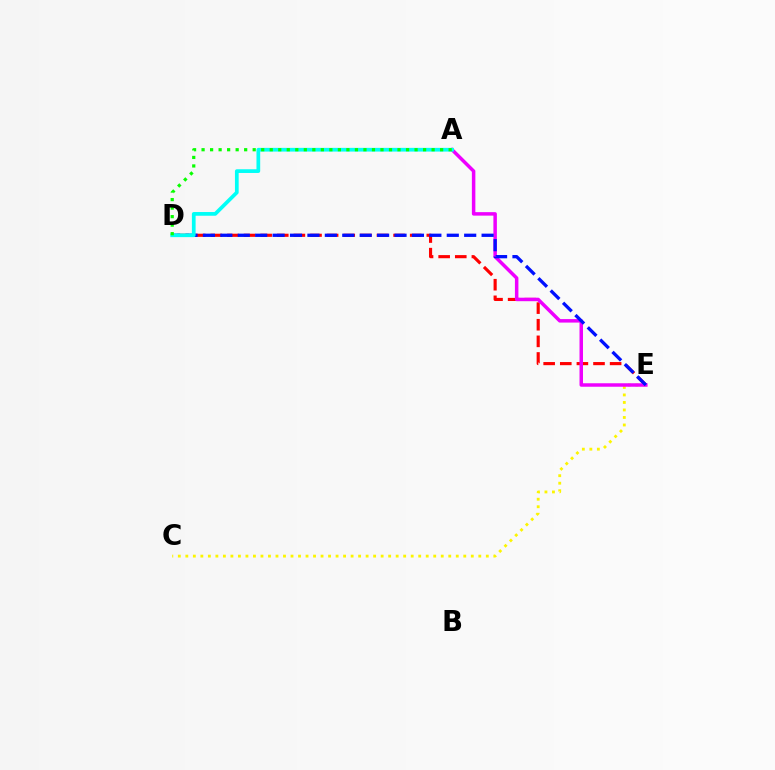{('C', 'E'): [{'color': '#fcf500', 'line_style': 'dotted', 'thickness': 2.04}], ('D', 'E'): [{'color': '#ff0000', 'line_style': 'dashed', 'thickness': 2.26}, {'color': '#0010ff', 'line_style': 'dashed', 'thickness': 2.37}], ('A', 'E'): [{'color': '#ee00ff', 'line_style': 'solid', 'thickness': 2.51}], ('A', 'D'): [{'color': '#00fff6', 'line_style': 'solid', 'thickness': 2.67}, {'color': '#08ff00', 'line_style': 'dotted', 'thickness': 2.31}]}